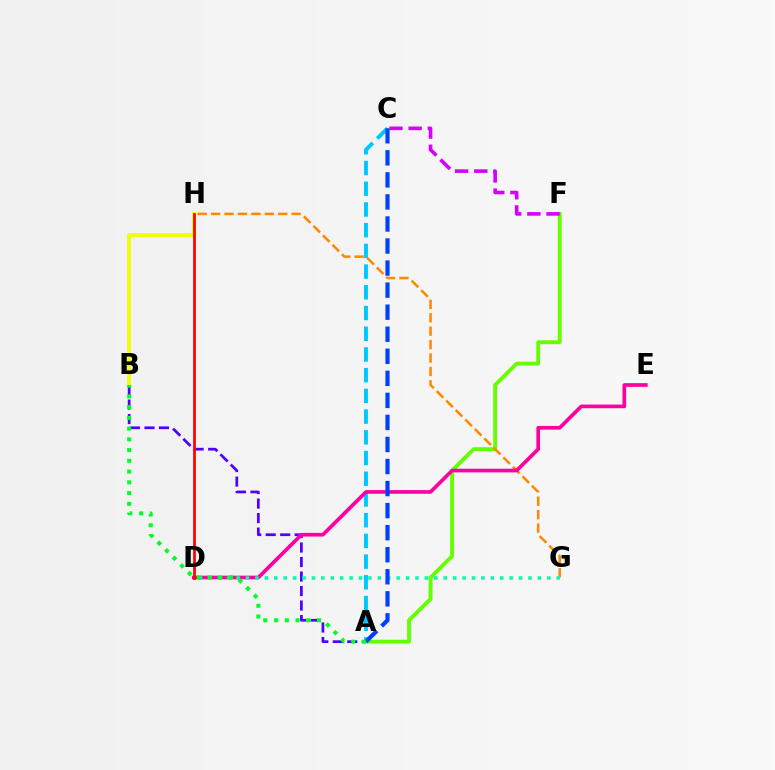{('A', 'C'): [{'color': '#00c7ff', 'line_style': 'dashed', 'thickness': 2.81}, {'color': '#003fff', 'line_style': 'dashed', 'thickness': 3.0}], ('A', 'F'): [{'color': '#66ff00', 'line_style': 'solid', 'thickness': 2.8}], ('C', 'F'): [{'color': '#d600ff', 'line_style': 'dashed', 'thickness': 2.6}], ('G', 'H'): [{'color': '#ff8800', 'line_style': 'dashed', 'thickness': 1.82}], ('A', 'B'): [{'color': '#4f00ff', 'line_style': 'dashed', 'thickness': 1.97}, {'color': '#00ff27', 'line_style': 'dotted', 'thickness': 2.92}], ('D', 'E'): [{'color': '#ff00a0', 'line_style': 'solid', 'thickness': 2.65}], ('B', 'H'): [{'color': '#eeff00', 'line_style': 'solid', 'thickness': 2.7}], ('D', 'G'): [{'color': '#00ffaf', 'line_style': 'dotted', 'thickness': 2.56}], ('D', 'H'): [{'color': '#ff0000', 'line_style': 'solid', 'thickness': 1.97}]}